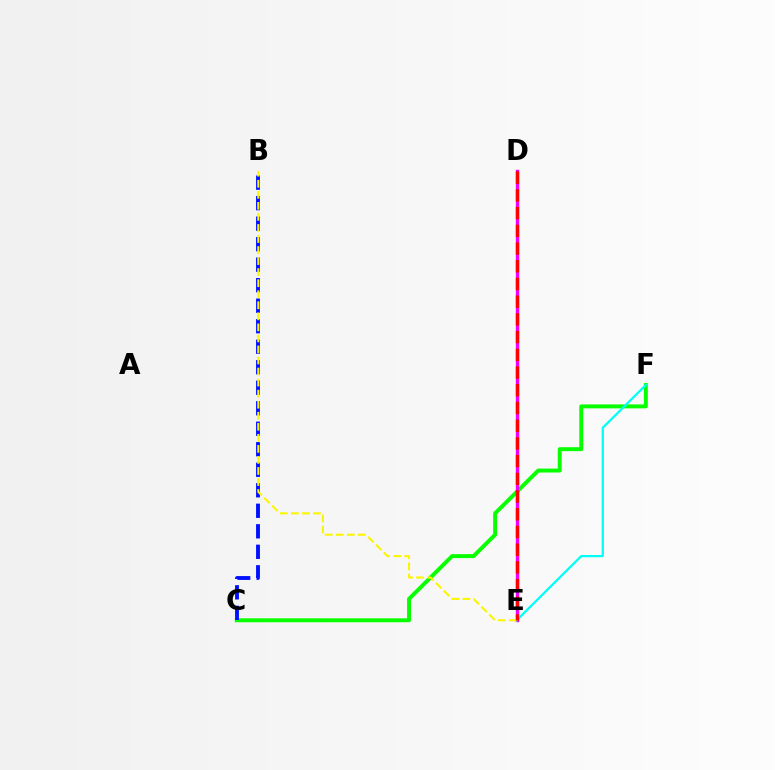{('C', 'F'): [{'color': '#08ff00', 'line_style': 'solid', 'thickness': 2.84}], ('B', 'C'): [{'color': '#0010ff', 'line_style': 'dashed', 'thickness': 2.79}], ('D', 'E'): [{'color': '#ee00ff', 'line_style': 'solid', 'thickness': 2.43}, {'color': '#ff0000', 'line_style': 'dashed', 'thickness': 2.41}], ('E', 'F'): [{'color': '#00fff6', 'line_style': 'solid', 'thickness': 1.62}], ('B', 'E'): [{'color': '#fcf500', 'line_style': 'dashed', 'thickness': 1.5}]}